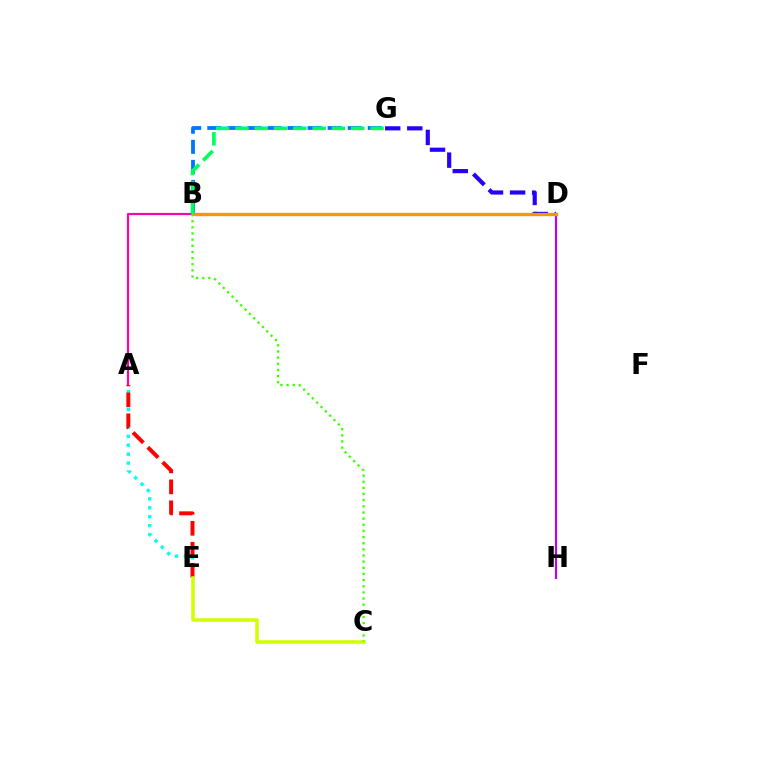{('A', 'E'): [{'color': '#00fff6', 'line_style': 'dotted', 'thickness': 2.43}, {'color': '#ff0000', 'line_style': 'dashed', 'thickness': 2.85}], ('A', 'B'): [{'color': '#ff00ac', 'line_style': 'solid', 'thickness': 1.57}], ('B', 'G'): [{'color': '#0074ff', 'line_style': 'dashed', 'thickness': 2.72}, {'color': '#00ff5c', 'line_style': 'dashed', 'thickness': 2.62}], ('C', 'E'): [{'color': '#d1ff00', 'line_style': 'solid', 'thickness': 2.53}], ('D', 'H'): [{'color': '#b900ff', 'line_style': 'solid', 'thickness': 1.53}], ('D', 'G'): [{'color': '#2500ff', 'line_style': 'dashed', 'thickness': 3.0}], ('B', 'D'): [{'color': '#ff9400', 'line_style': 'solid', 'thickness': 2.41}], ('B', 'C'): [{'color': '#3dff00', 'line_style': 'dotted', 'thickness': 1.67}]}